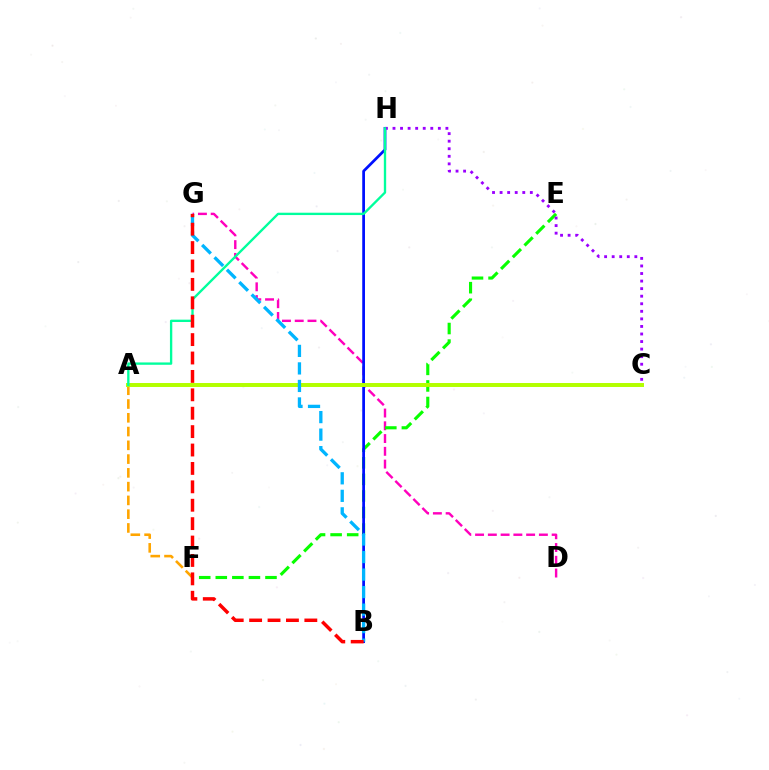{('D', 'G'): [{'color': '#ff00bd', 'line_style': 'dashed', 'thickness': 1.73}], ('E', 'F'): [{'color': '#08ff00', 'line_style': 'dashed', 'thickness': 2.25}], ('B', 'H'): [{'color': '#0010ff', 'line_style': 'solid', 'thickness': 1.97}], ('A', 'F'): [{'color': '#ffa500', 'line_style': 'dashed', 'thickness': 1.87}], ('A', 'C'): [{'color': '#b3ff00', 'line_style': 'solid', 'thickness': 2.85}], ('C', 'H'): [{'color': '#9b00ff', 'line_style': 'dotted', 'thickness': 2.05}], ('A', 'H'): [{'color': '#00ff9d', 'line_style': 'solid', 'thickness': 1.69}], ('B', 'G'): [{'color': '#00b5ff', 'line_style': 'dashed', 'thickness': 2.38}, {'color': '#ff0000', 'line_style': 'dashed', 'thickness': 2.5}]}